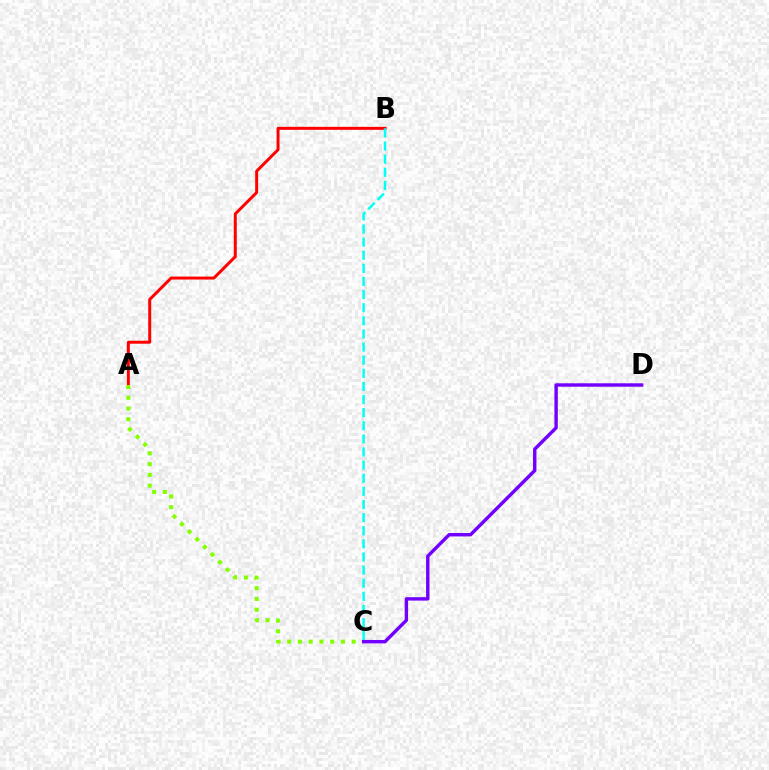{('A', 'B'): [{'color': '#ff0000', 'line_style': 'solid', 'thickness': 2.14}], ('A', 'C'): [{'color': '#84ff00', 'line_style': 'dotted', 'thickness': 2.92}], ('B', 'C'): [{'color': '#00fff6', 'line_style': 'dashed', 'thickness': 1.78}], ('C', 'D'): [{'color': '#7200ff', 'line_style': 'solid', 'thickness': 2.46}]}